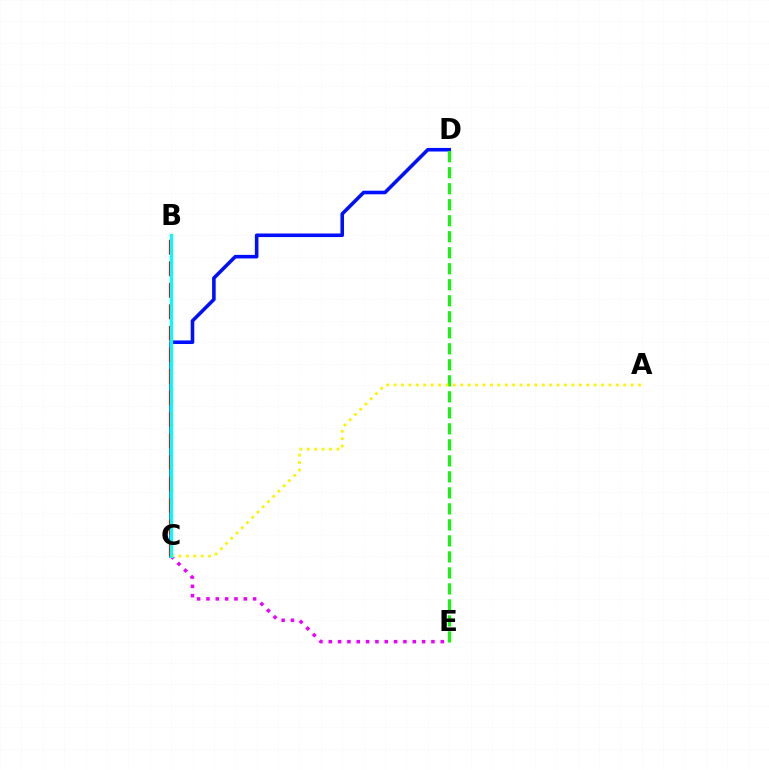{('C', 'E'): [{'color': '#ee00ff', 'line_style': 'dotted', 'thickness': 2.54}], ('C', 'D'): [{'color': '#0010ff', 'line_style': 'solid', 'thickness': 2.57}], ('B', 'C'): [{'color': '#ff0000', 'line_style': 'dashed', 'thickness': 2.92}, {'color': '#00fff6', 'line_style': 'solid', 'thickness': 2.25}], ('D', 'E'): [{'color': '#08ff00', 'line_style': 'dashed', 'thickness': 2.17}], ('A', 'C'): [{'color': '#fcf500', 'line_style': 'dotted', 'thickness': 2.01}]}